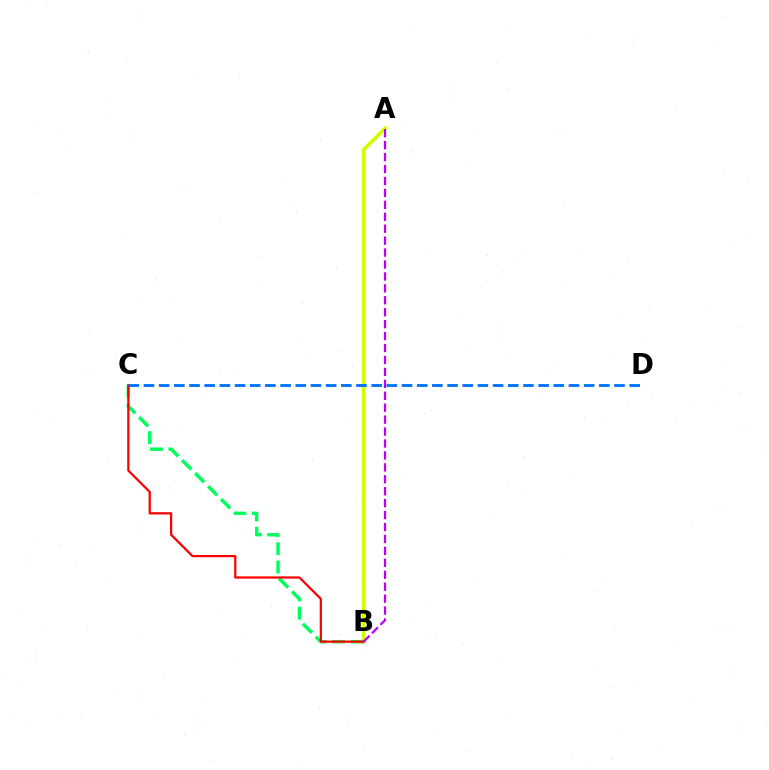{('A', 'B'): [{'color': '#d1ff00', 'line_style': 'solid', 'thickness': 2.71}, {'color': '#b900ff', 'line_style': 'dashed', 'thickness': 1.62}], ('B', 'C'): [{'color': '#00ff5c', 'line_style': 'dashed', 'thickness': 2.49}, {'color': '#ff0000', 'line_style': 'solid', 'thickness': 1.61}], ('C', 'D'): [{'color': '#0074ff', 'line_style': 'dashed', 'thickness': 2.06}]}